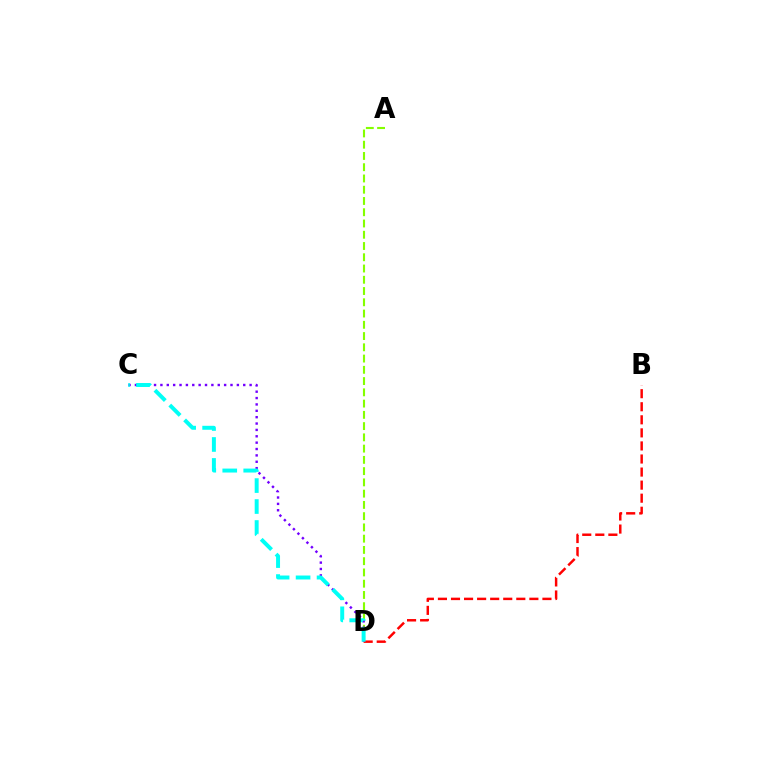{('A', 'D'): [{'color': '#84ff00', 'line_style': 'dashed', 'thickness': 1.53}], ('B', 'D'): [{'color': '#ff0000', 'line_style': 'dashed', 'thickness': 1.77}], ('C', 'D'): [{'color': '#7200ff', 'line_style': 'dotted', 'thickness': 1.73}, {'color': '#00fff6', 'line_style': 'dashed', 'thickness': 2.85}]}